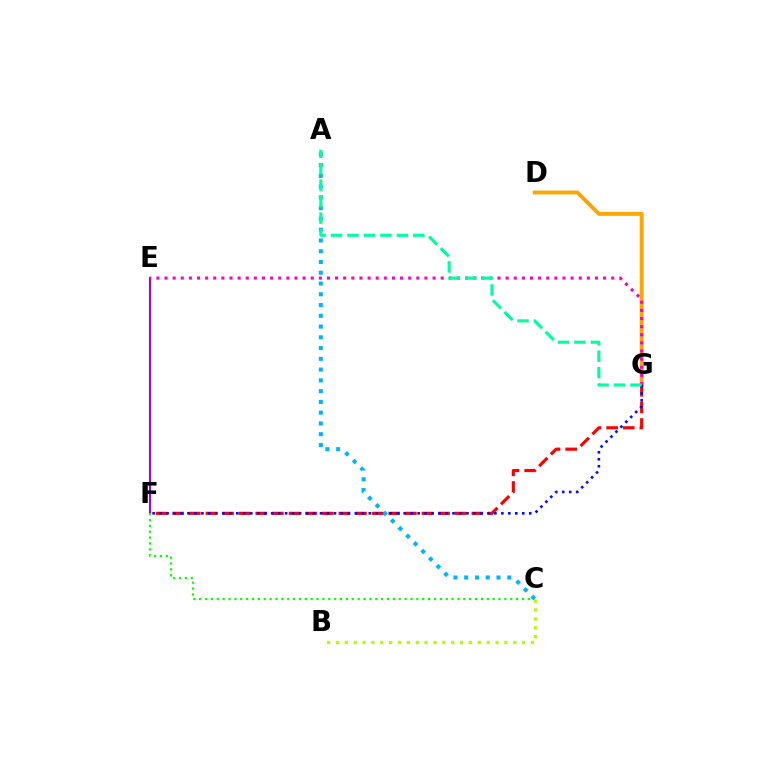{('D', 'G'): [{'color': '#ffa500', 'line_style': 'solid', 'thickness': 2.8}], ('E', 'F'): [{'color': '#9b00ff', 'line_style': 'solid', 'thickness': 1.5}], ('F', 'G'): [{'color': '#ff0000', 'line_style': 'dashed', 'thickness': 2.26}, {'color': '#0010ff', 'line_style': 'dotted', 'thickness': 1.89}], ('C', 'F'): [{'color': '#08ff00', 'line_style': 'dotted', 'thickness': 1.6}], ('A', 'C'): [{'color': '#00b5ff', 'line_style': 'dotted', 'thickness': 2.92}], ('E', 'G'): [{'color': '#ff00bd', 'line_style': 'dotted', 'thickness': 2.21}], ('B', 'C'): [{'color': '#b3ff00', 'line_style': 'dotted', 'thickness': 2.41}], ('A', 'G'): [{'color': '#00ff9d', 'line_style': 'dashed', 'thickness': 2.24}]}